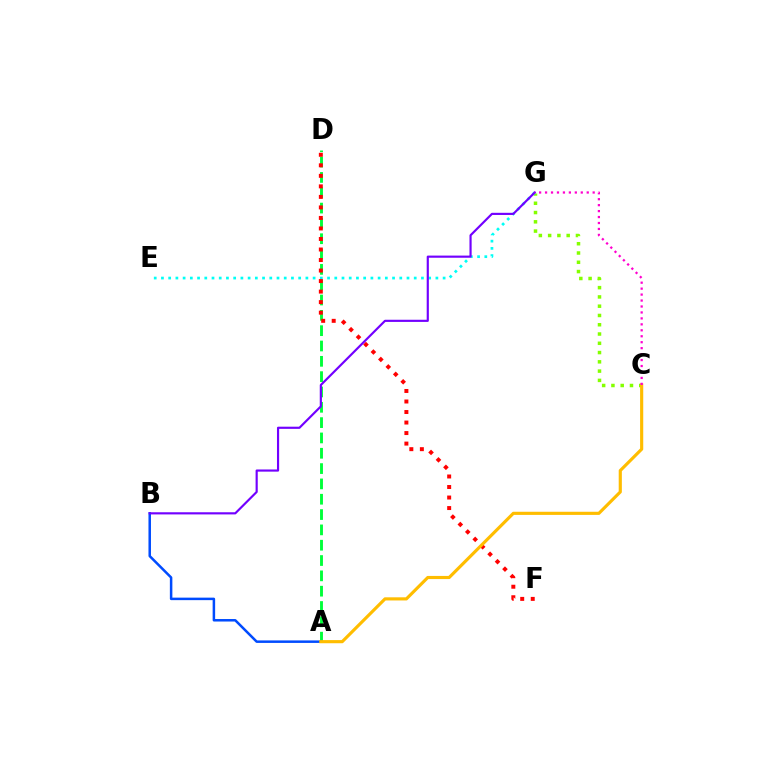{('A', 'D'): [{'color': '#00ff39', 'line_style': 'dashed', 'thickness': 2.08}], ('C', 'G'): [{'color': '#84ff00', 'line_style': 'dotted', 'thickness': 2.52}, {'color': '#ff00cf', 'line_style': 'dotted', 'thickness': 1.62}], ('A', 'B'): [{'color': '#004bff', 'line_style': 'solid', 'thickness': 1.8}], ('E', 'G'): [{'color': '#00fff6', 'line_style': 'dotted', 'thickness': 1.96}], ('D', 'F'): [{'color': '#ff0000', 'line_style': 'dotted', 'thickness': 2.86}], ('B', 'G'): [{'color': '#7200ff', 'line_style': 'solid', 'thickness': 1.56}], ('A', 'C'): [{'color': '#ffbd00', 'line_style': 'solid', 'thickness': 2.26}]}